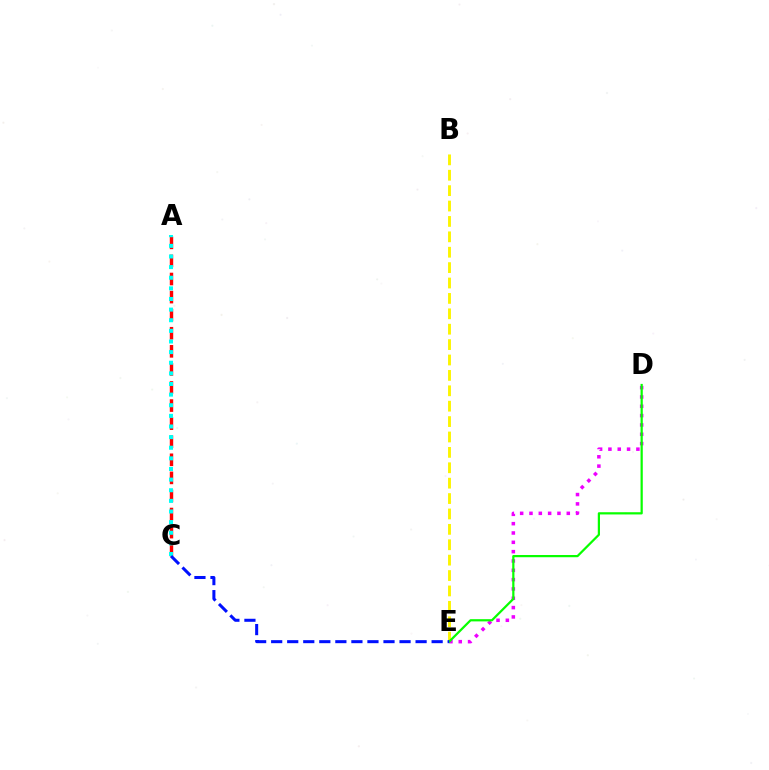{('B', 'E'): [{'color': '#fcf500', 'line_style': 'dashed', 'thickness': 2.09}], ('A', 'C'): [{'color': '#ff0000', 'line_style': 'dashed', 'thickness': 2.46}, {'color': '#00fff6', 'line_style': 'dotted', 'thickness': 2.89}], ('D', 'E'): [{'color': '#ee00ff', 'line_style': 'dotted', 'thickness': 2.53}, {'color': '#08ff00', 'line_style': 'solid', 'thickness': 1.6}], ('C', 'E'): [{'color': '#0010ff', 'line_style': 'dashed', 'thickness': 2.18}]}